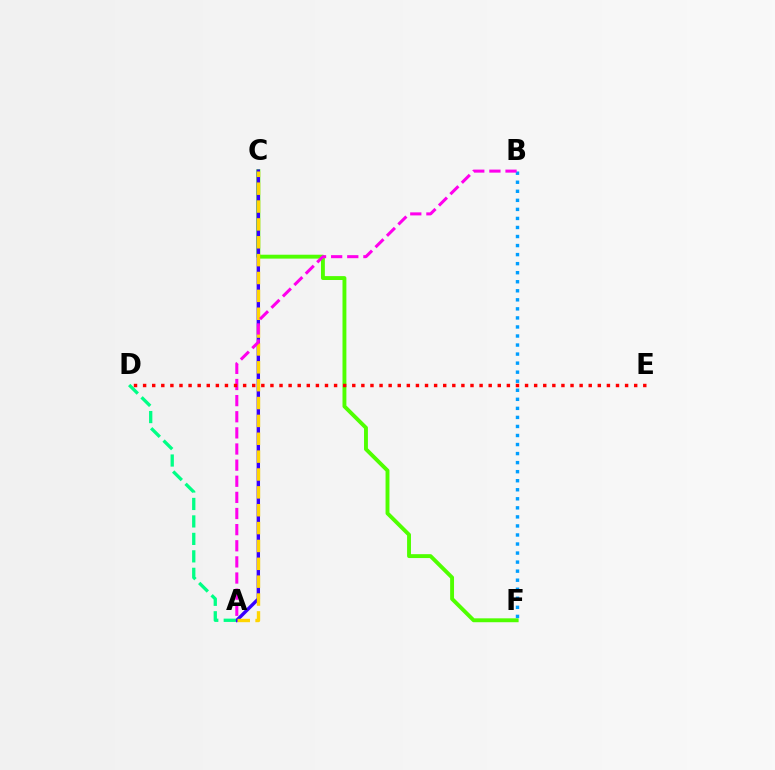{('C', 'F'): [{'color': '#4fff00', 'line_style': 'solid', 'thickness': 2.8}], ('A', 'C'): [{'color': '#3700ff', 'line_style': 'solid', 'thickness': 2.43}, {'color': '#ffd500', 'line_style': 'dashed', 'thickness': 2.43}], ('A', 'D'): [{'color': '#00ff86', 'line_style': 'dashed', 'thickness': 2.37}], ('B', 'F'): [{'color': '#009eff', 'line_style': 'dotted', 'thickness': 2.46}], ('A', 'B'): [{'color': '#ff00ed', 'line_style': 'dashed', 'thickness': 2.19}], ('D', 'E'): [{'color': '#ff0000', 'line_style': 'dotted', 'thickness': 2.47}]}